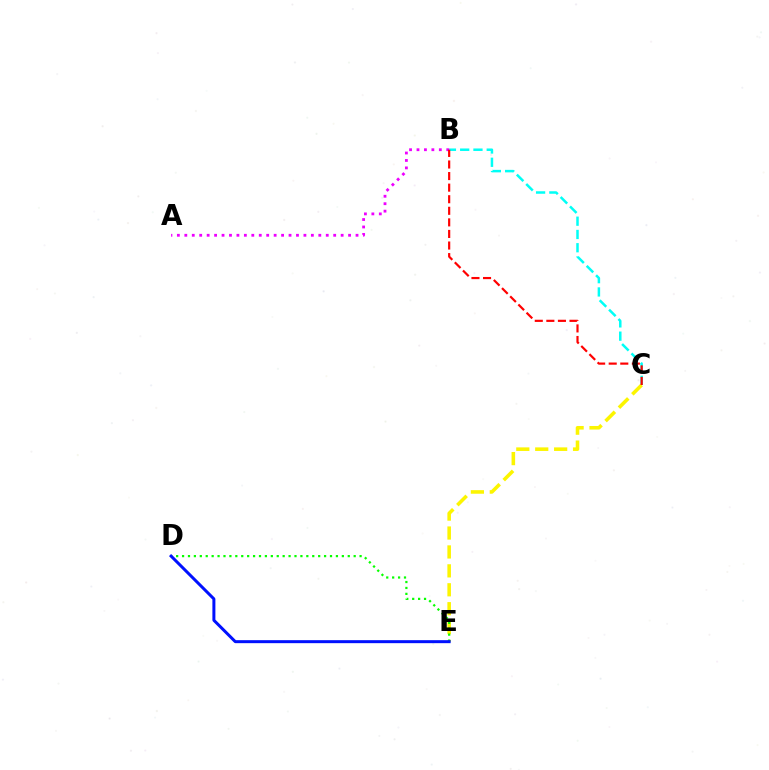{('B', 'C'): [{'color': '#00fff6', 'line_style': 'dashed', 'thickness': 1.8}, {'color': '#ff0000', 'line_style': 'dashed', 'thickness': 1.57}], ('C', 'E'): [{'color': '#fcf500', 'line_style': 'dashed', 'thickness': 2.57}], ('D', 'E'): [{'color': '#08ff00', 'line_style': 'dotted', 'thickness': 1.61}, {'color': '#0010ff', 'line_style': 'solid', 'thickness': 2.16}], ('A', 'B'): [{'color': '#ee00ff', 'line_style': 'dotted', 'thickness': 2.02}]}